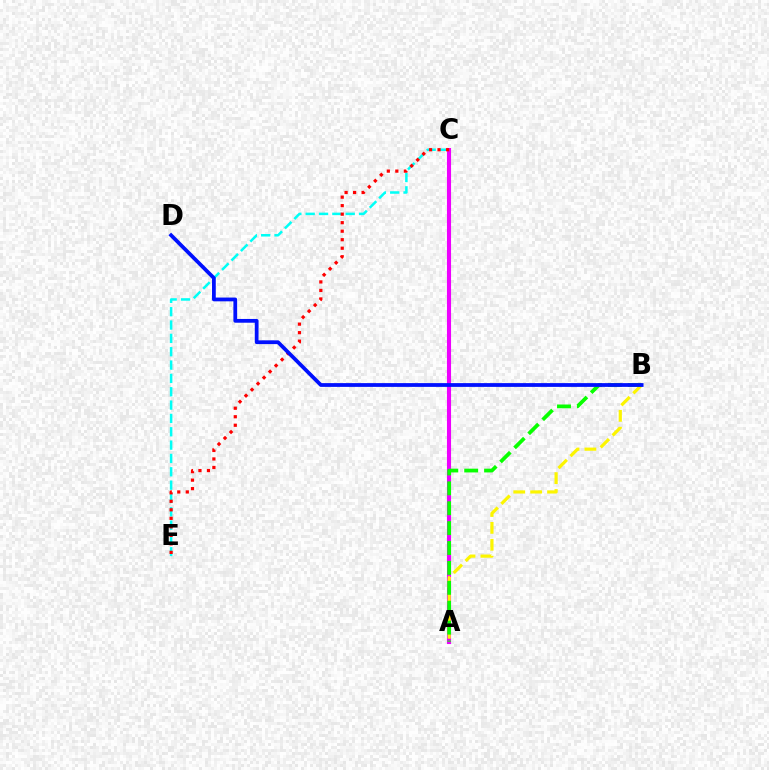{('C', 'E'): [{'color': '#00fff6', 'line_style': 'dashed', 'thickness': 1.81}, {'color': '#ff0000', 'line_style': 'dotted', 'thickness': 2.31}], ('A', 'C'): [{'color': '#ee00ff', 'line_style': 'solid', 'thickness': 2.95}], ('A', 'B'): [{'color': '#fcf500', 'line_style': 'dashed', 'thickness': 2.3}, {'color': '#08ff00', 'line_style': 'dashed', 'thickness': 2.7}], ('B', 'D'): [{'color': '#0010ff', 'line_style': 'solid', 'thickness': 2.71}]}